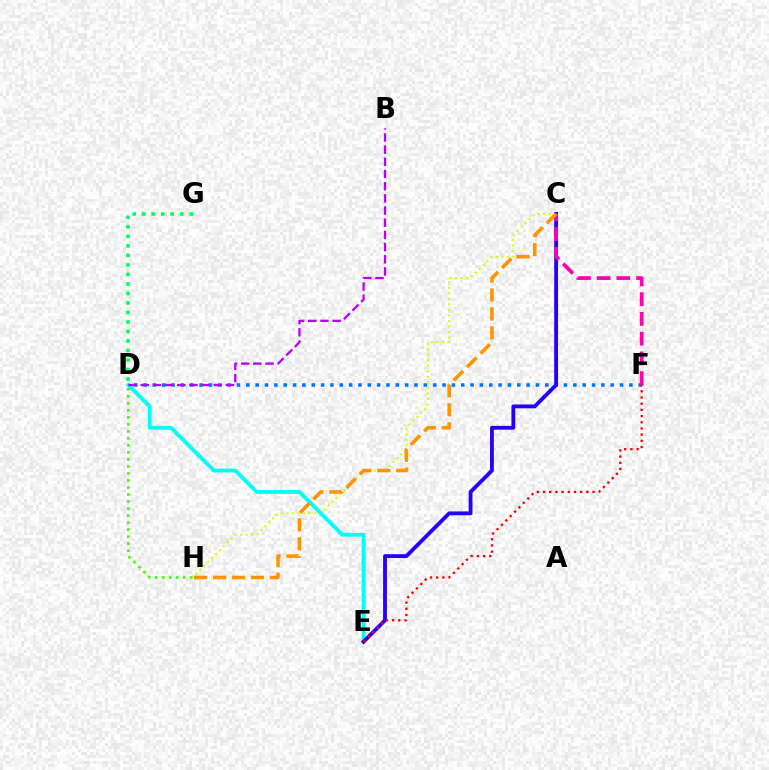{('D', 'F'): [{'color': '#0074ff', 'line_style': 'dotted', 'thickness': 2.54}], ('C', 'H'): [{'color': '#d1ff00', 'line_style': 'dotted', 'thickness': 1.5}, {'color': '#ff9400', 'line_style': 'dashed', 'thickness': 2.57}], ('D', 'E'): [{'color': '#00fff6', 'line_style': 'solid', 'thickness': 2.77}], ('C', 'E'): [{'color': '#2500ff', 'line_style': 'solid', 'thickness': 2.75}], ('B', 'D'): [{'color': '#b900ff', 'line_style': 'dashed', 'thickness': 1.65}], ('C', 'F'): [{'color': '#ff00ac', 'line_style': 'dashed', 'thickness': 2.68}], ('D', 'G'): [{'color': '#00ff5c', 'line_style': 'dotted', 'thickness': 2.58}], ('E', 'F'): [{'color': '#ff0000', 'line_style': 'dotted', 'thickness': 1.68}], ('D', 'H'): [{'color': '#3dff00', 'line_style': 'dotted', 'thickness': 1.91}]}